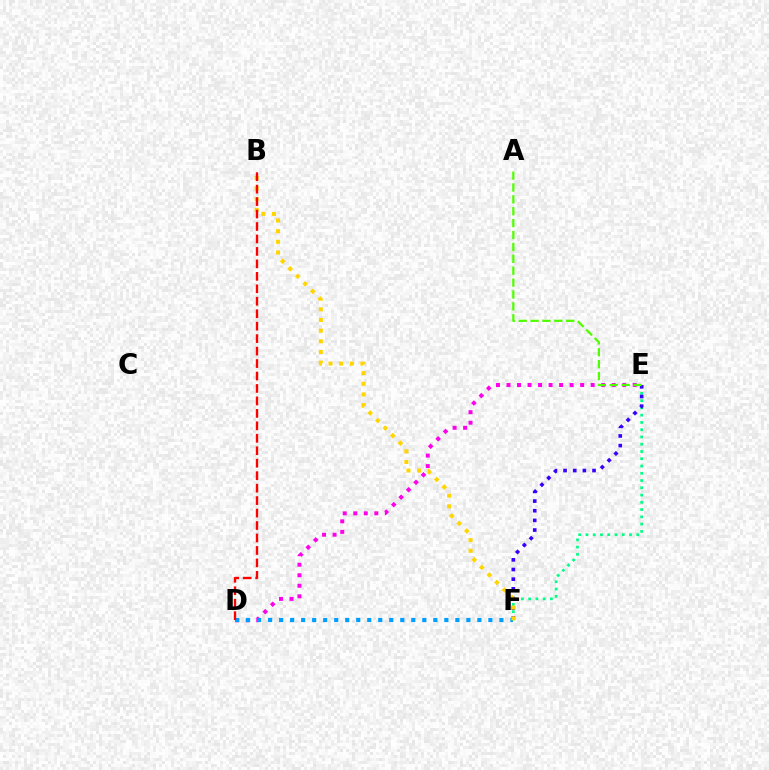{('D', 'E'): [{'color': '#ff00ed', 'line_style': 'dotted', 'thickness': 2.86}], ('D', 'F'): [{'color': '#009eff', 'line_style': 'dotted', 'thickness': 2.99}], ('E', 'F'): [{'color': '#00ff86', 'line_style': 'dotted', 'thickness': 1.97}, {'color': '#3700ff', 'line_style': 'dotted', 'thickness': 2.63}], ('B', 'F'): [{'color': '#ffd500', 'line_style': 'dotted', 'thickness': 2.9}], ('B', 'D'): [{'color': '#ff0000', 'line_style': 'dashed', 'thickness': 1.69}], ('A', 'E'): [{'color': '#4fff00', 'line_style': 'dashed', 'thickness': 1.62}]}